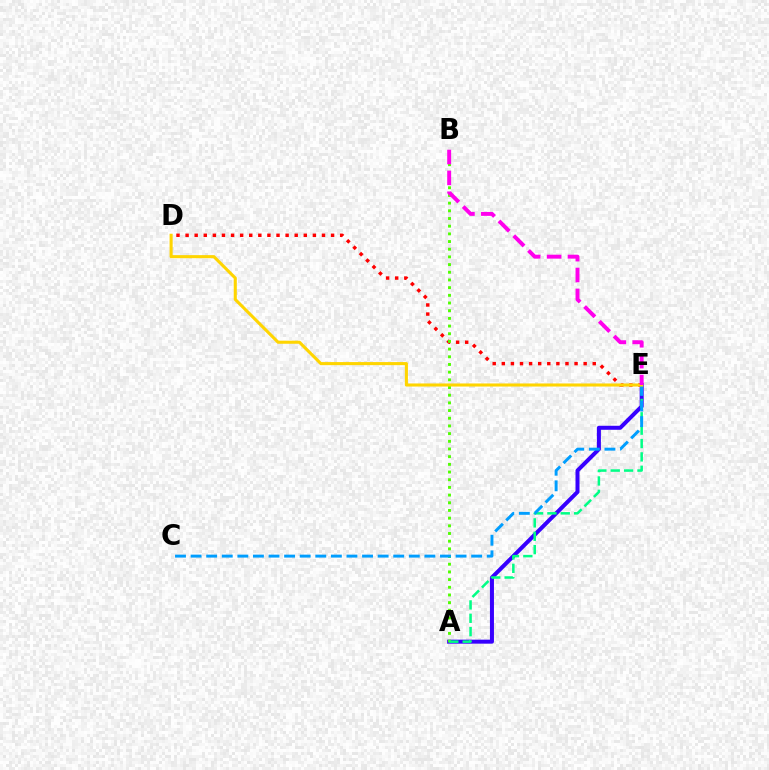{('A', 'E'): [{'color': '#3700ff', 'line_style': 'solid', 'thickness': 2.89}, {'color': '#00ff86', 'line_style': 'dashed', 'thickness': 1.82}], ('D', 'E'): [{'color': '#ff0000', 'line_style': 'dotted', 'thickness': 2.47}, {'color': '#ffd500', 'line_style': 'solid', 'thickness': 2.22}], ('A', 'B'): [{'color': '#4fff00', 'line_style': 'dotted', 'thickness': 2.09}], ('C', 'E'): [{'color': '#009eff', 'line_style': 'dashed', 'thickness': 2.12}], ('B', 'E'): [{'color': '#ff00ed', 'line_style': 'dashed', 'thickness': 2.84}]}